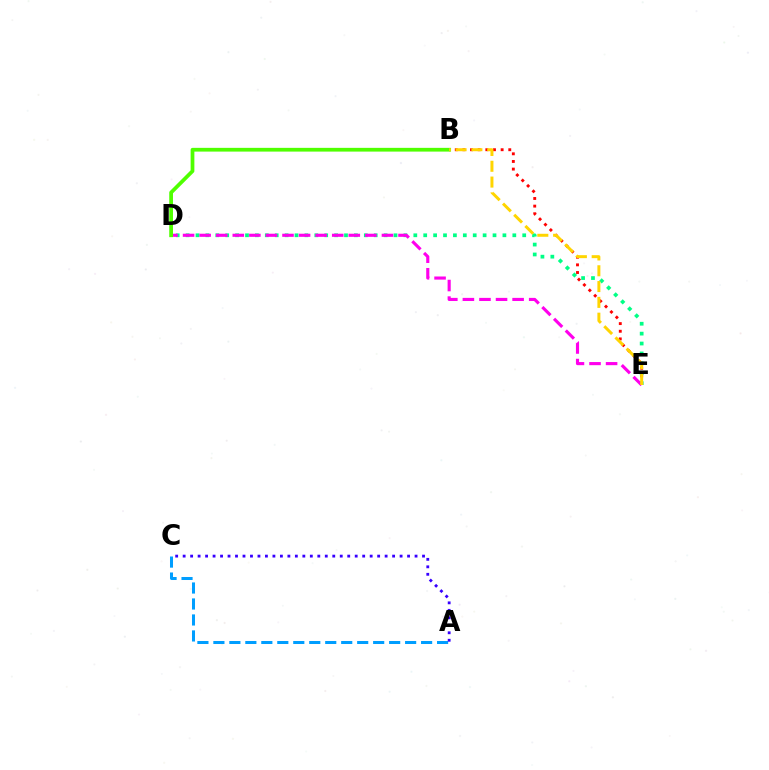{('B', 'E'): [{'color': '#ff0000', 'line_style': 'dotted', 'thickness': 2.08}, {'color': '#ffd500', 'line_style': 'dashed', 'thickness': 2.15}], ('D', 'E'): [{'color': '#00ff86', 'line_style': 'dotted', 'thickness': 2.69}, {'color': '#ff00ed', 'line_style': 'dashed', 'thickness': 2.25}], ('A', 'C'): [{'color': '#009eff', 'line_style': 'dashed', 'thickness': 2.17}, {'color': '#3700ff', 'line_style': 'dotted', 'thickness': 2.03}], ('B', 'D'): [{'color': '#4fff00', 'line_style': 'solid', 'thickness': 2.7}]}